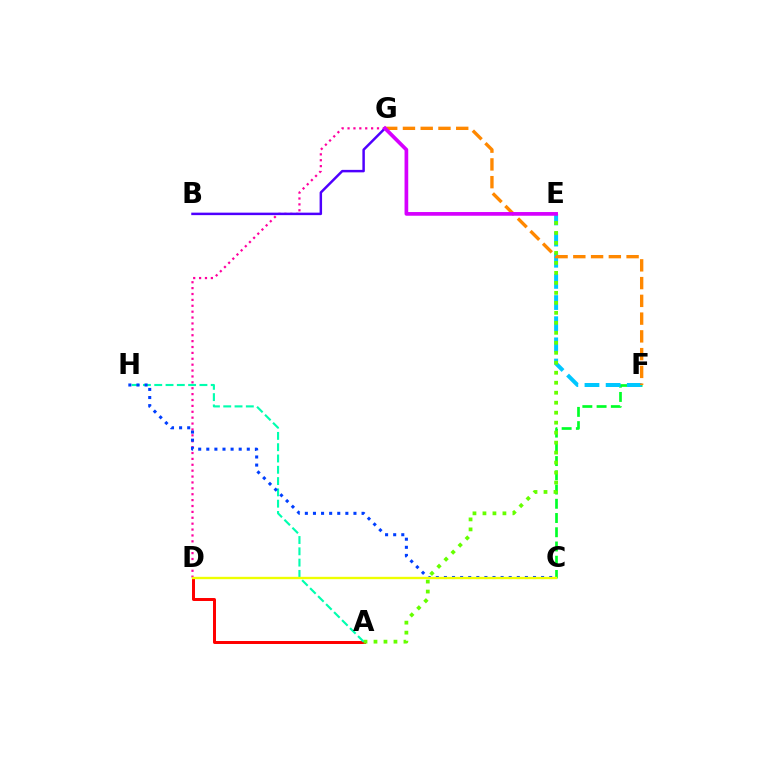{('A', 'D'): [{'color': '#ff0000', 'line_style': 'solid', 'thickness': 2.14}], ('C', 'F'): [{'color': '#00ff27', 'line_style': 'dashed', 'thickness': 1.93}], ('E', 'F'): [{'color': '#00c7ff', 'line_style': 'dashed', 'thickness': 2.87}], ('D', 'G'): [{'color': '#ff00a0', 'line_style': 'dotted', 'thickness': 1.6}], ('A', 'E'): [{'color': '#66ff00', 'line_style': 'dotted', 'thickness': 2.71}], ('A', 'H'): [{'color': '#00ffaf', 'line_style': 'dashed', 'thickness': 1.53}], ('C', 'H'): [{'color': '#003fff', 'line_style': 'dotted', 'thickness': 2.2}], ('C', 'D'): [{'color': '#eeff00', 'line_style': 'solid', 'thickness': 1.69}], ('F', 'G'): [{'color': '#ff8800', 'line_style': 'dashed', 'thickness': 2.41}], ('B', 'G'): [{'color': '#4f00ff', 'line_style': 'solid', 'thickness': 1.78}], ('E', 'G'): [{'color': '#d600ff', 'line_style': 'solid', 'thickness': 2.67}]}